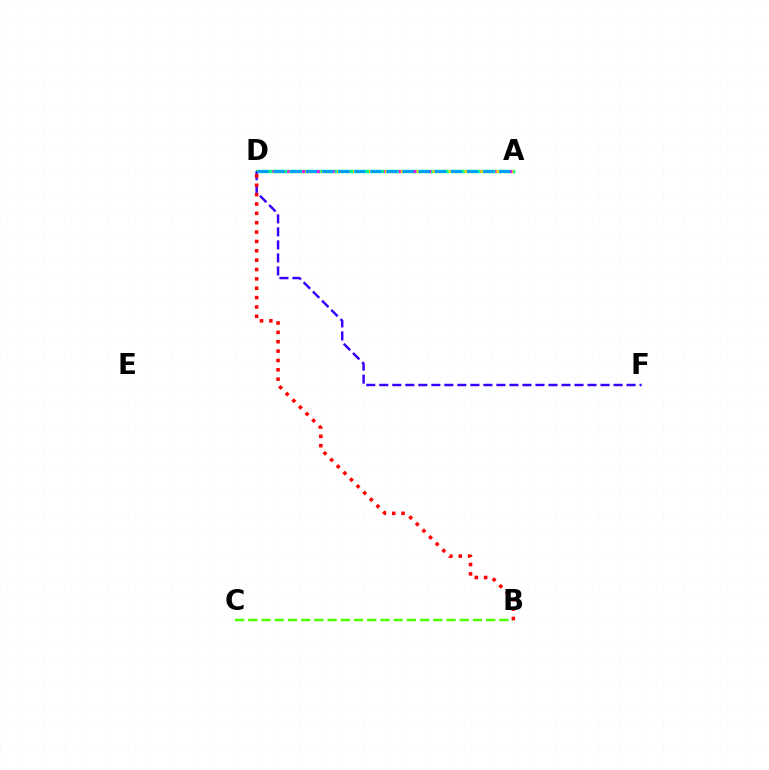{('A', 'D'): [{'color': '#00ff86', 'line_style': 'solid', 'thickness': 2.46}, {'color': '#ff00ed', 'line_style': 'dotted', 'thickness': 2.02}, {'color': '#ffd500', 'line_style': 'dashed', 'thickness': 2.16}, {'color': '#009eff', 'line_style': 'dashed', 'thickness': 2.19}], ('B', 'C'): [{'color': '#4fff00', 'line_style': 'dashed', 'thickness': 1.8}], ('D', 'F'): [{'color': '#3700ff', 'line_style': 'dashed', 'thickness': 1.77}], ('B', 'D'): [{'color': '#ff0000', 'line_style': 'dotted', 'thickness': 2.54}]}